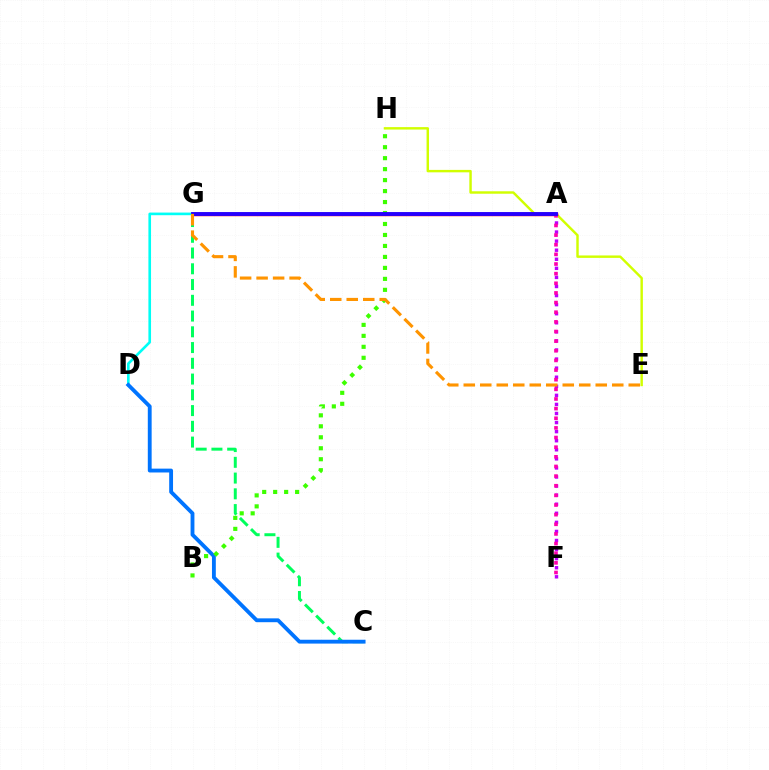{('E', 'H'): [{'color': '#d1ff00', 'line_style': 'solid', 'thickness': 1.75}], ('A', 'F'): [{'color': '#b900ff', 'line_style': 'dotted', 'thickness': 2.46}, {'color': '#ff00ac', 'line_style': 'dotted', 'thickness': 2.62}], ('C', 'G'): [{'color': '#00ff5c', 'line_style': 'dashed', 'thickness': 2.14}], ('A', 'G'): [{'color': '#ff0000', 'line_style': 'solid', 'thickness': 2.48}, {'color': '#2500ff', 'line_style': 'solid', 'thickness': 2.79}], ('D', 'G'): [{'color': '#00fff6', 'line_style': 'solid', 'thickness': 1.9}], ('C', 'D'): [{'color': '#0074ff', 'line_style': 'solid', 'thickness': 2.77}], ('B', 'H'): [{'color': '#3dff00', 'line_style': 'dotted', 'thickness': 2.98}], ('E', 'G'): [{'color': '#ff9400', 'line_style': 'dashed', 'thickness': 2.24}]}